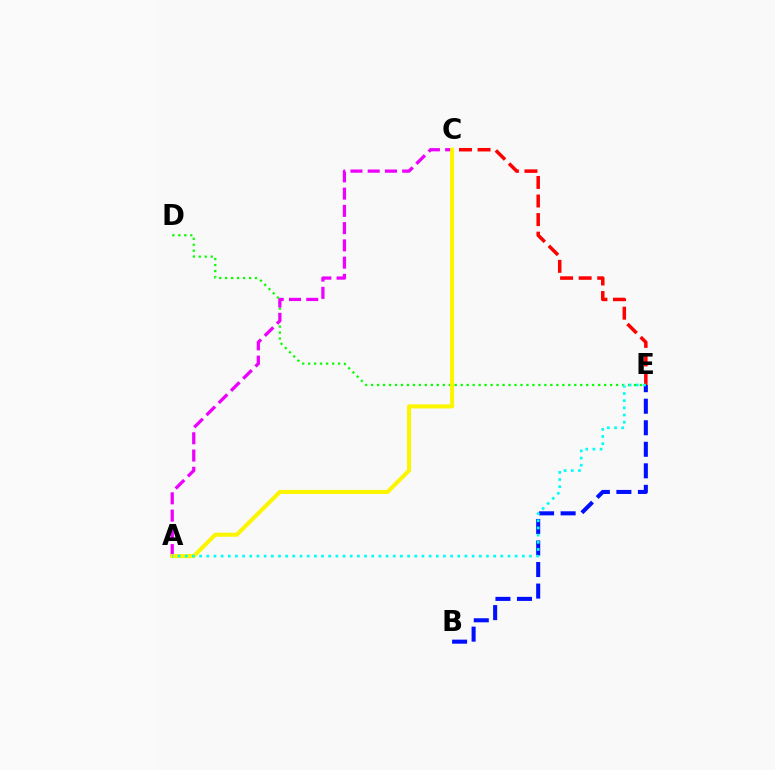{('D', 'E'): [{'color': '#08ff00', 'line_style': 'dotted', 'thickness': 1.62}], ('C', 'E'): [{'color': '#ff0000', 'line_style': 'dashed', 'thickness': 2.52}], ('A', 'C'): [{'color': '#ee00ff', 'line_style': 'dashed', 'thickness': 2.34}, {'color': '#fcf500', 'line_style': 'solid', 'thickness': 2.92}], ('B', 'E'): [{'color': '#0010ff', 'line_style': 'dashed', 'thickness': 2.93}], ('A', 'E'): [{'color': '#00fff6', 'line_style': 'dotted', 'thickness': 1.95}]}